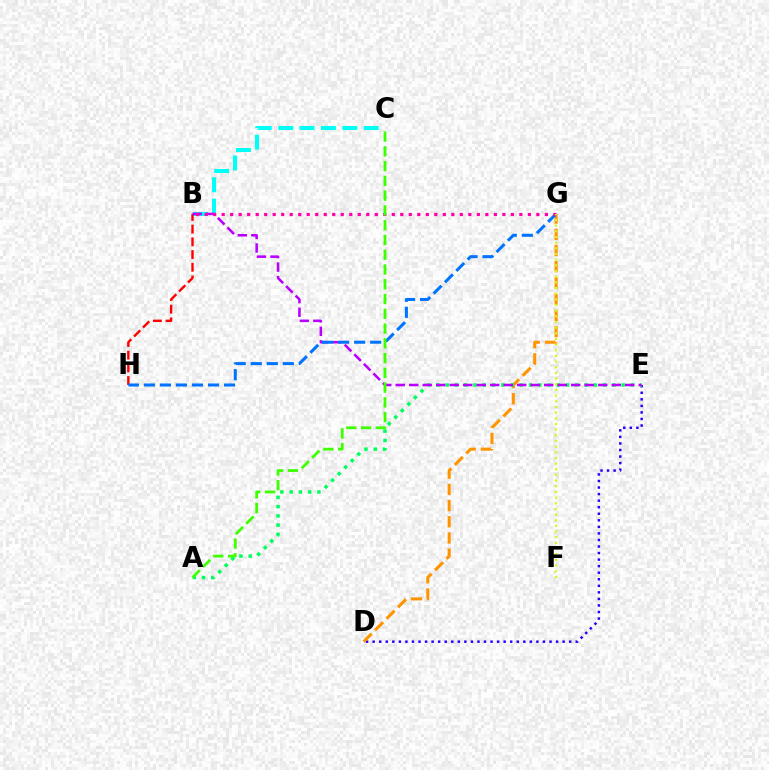{('D', 'E'): [{'color': '#2500ff', 'line_style': 'dotted', 'thickness': 1.78}], ('B', 'C'): [{'color': '#00fff6', 'line_style': 'dashed', 'thickness': 2.91}], ('D', 'G'): [{'color': '#ff9400', 'line_style': 'dashed', 'thickness': 2.2}], ('A', 'E'): [{'color': '#00ff5c', 'line_style': 'dotted', 'thickness': 2.52}], ('B', 'H'): [{'color': '#ff0000', 'line_style': 'dashed', 'thickness': 1.73}], ('B', 'E'): [{'color': '#b900ff', 'line_style': 'dashed', 'thickness': 1.83}], ('G', 'H'): [{'color': '#0074ff', 'line_style': 'dashed', 'thickness': 2.18}], ('B', 'G'): [{'color': '#ff00ac', 'line_style': 'dotted', 'thickness': 2.31}], ('A', 'C'): [{'color': '#3dff00', 'line_style': 'dashed', 'thickness': 2.01}], ('F', 'G'): [{'color': '#d1ff00', 'line_style': 'dotted', 'thickness': 1.54}]}